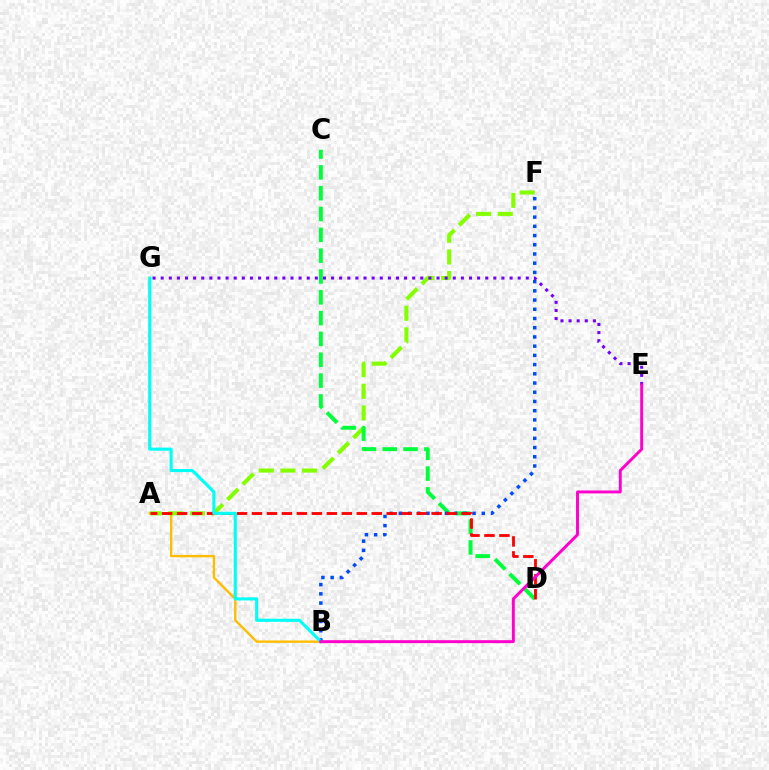{('A', 'B'): [{'color': '#ffbd00', 'line_style': 'solid', 'thickness': 1.71}], ('A', 'F'): [{'color': '#84ff00', 'line_style': 'dashed', 'thickness': 2.94}], ('C', 'D'): [{'color': '#00ff39', 'line_style': 'dashed', 'thickness': 2.83}], ('B', 'F'): [{'color': '#004bff', 'line_style': 'dotted', 'thickness': 2.5}], ('A', 'D'): [{'color': '#ff0000', 'line_style': 'dashed', 'thickness': 2.03}], ('B', 'G'): [{'color': '#00fff6', 'line_style': 'solid', 'thickness': 2.24}], ('E', 'G'): [{'color': '#7200ff', 'line_style': 'dotted', 'thickness': 2.2}], ('B', 'E'): [{'color': '#ff00cf', 'line_style': 'solid', 'thickness': 2.12}]}